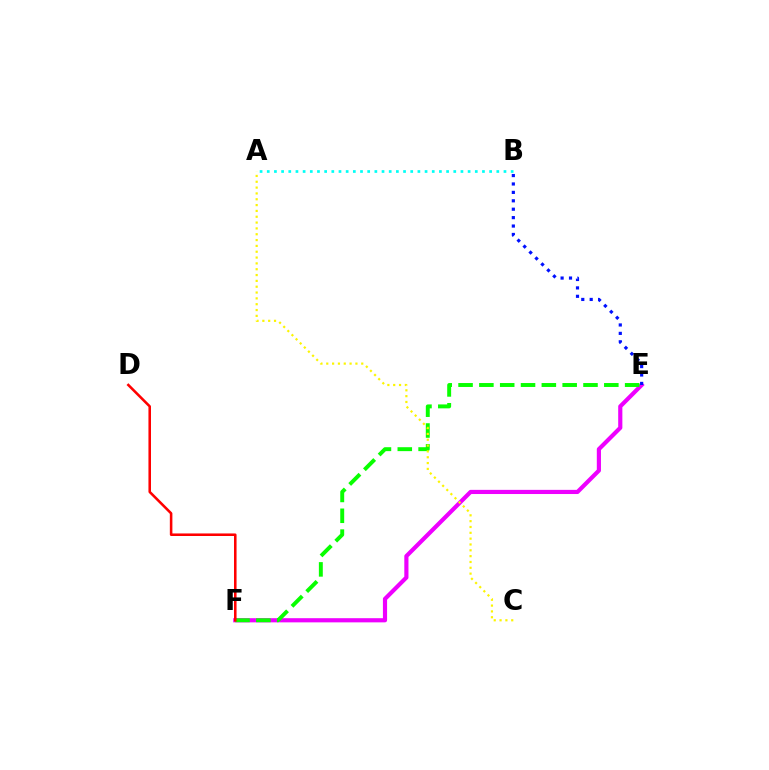{('E', 'F'): [{'color': '#ee00ff', 'line_style': 'solid', 'thickness': 3.0}, {'color': '#08ff00', 'line_style': 'dashed', 'thickness': 2.83}], ('A', 'B'): [{'color': '#00fff6', 'line_style': 'dotted', 'thickness': 1.95}], ('A', 'C'): [{'color': '#fcf500', 'line_style': 'dotted', 'thickness': 1.58}], ('B', 'E'): [{'color': '#0010ff', 'line_style': 'dotted', 'thickness': 2.29}], ('D', 'F'): [{'color': '#ff0000', 'line_style': 'solid', 'thickness': 1.84}]}